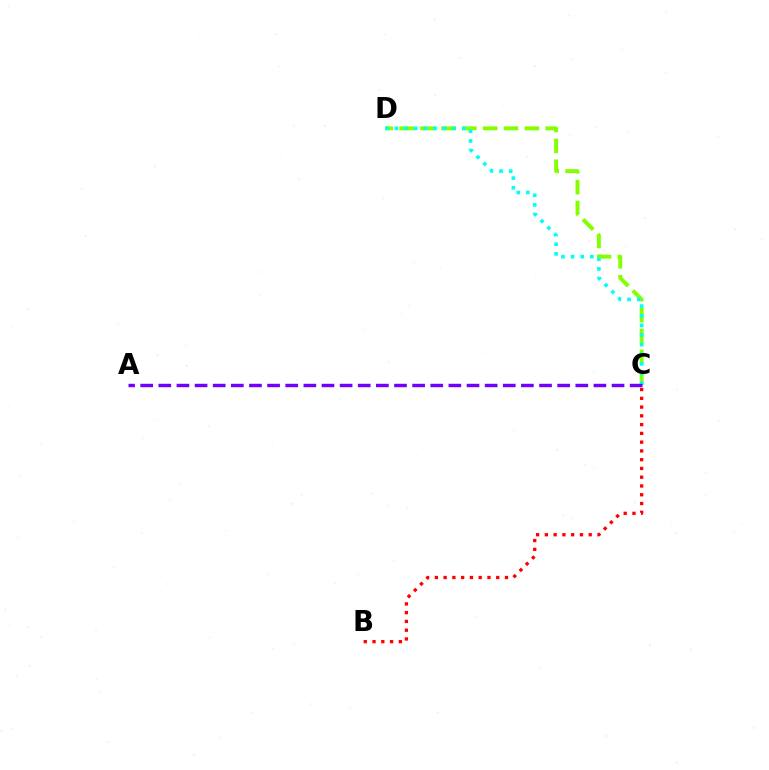{('C', 'D'): [{'color': '#84ff00', 'line_style': 'dashed', 'thickness': 2.84}, {'color': '#00fff6', 'line_style': 'dotted', 'thickness': 2.62}], ('B', 'C'): [{'color': '#ff0000', 'line_style': 'dotted', 'thickness': 2.38}], ('A', 'C'): [{'color': '#7200ff', 'line_style': 'dashed', 'thickness': 2.46}]}